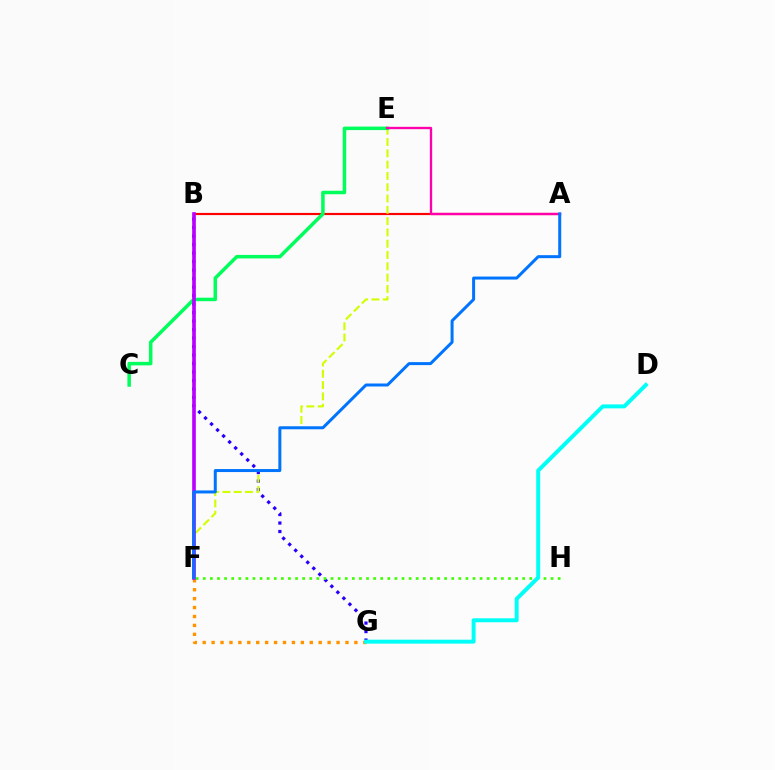{('A', 'B'): [{'color': '#ff0000', 'line_style': 'solid', 'thickness': 1.56}], ('F', 'G'): [{'color': '#ff9400', 'line_style': 'dotted', 'thickness': 2.42}], ('B', 'G'): [{'color': '#2500ff', 'line_style': 'dotted', 'thickness': 2.31}], ('E', 'F'): [{'color': '#d1ff00', 'line_style': 'dashed', 'thickness': 1.54}], ('C', 'E'): [{'color': '#00ff5c', 'line_style': 'solid', 'thickness': 2.53}], ('B', 'F'): [{'color': '#b900ff', 'line_style': 'solid', 'thickness': 2.61}], ('A', 'E'): [{'color': '#ff00ac', 'line_style': 'solid', 'thickness': 1.68}], ('F', 'H'): [{'color': '#3dff00', 'line_style': 'dotted', 'thickness': 1.93}], ('A', 'F'): [{'color': '#0074ff', 'line_style': 'solid', 'thickness': 2.16}], ('D', 'G'): [{'color': '#00fff6', 'line_style': 'solid', 'thickness': 2.84}]}